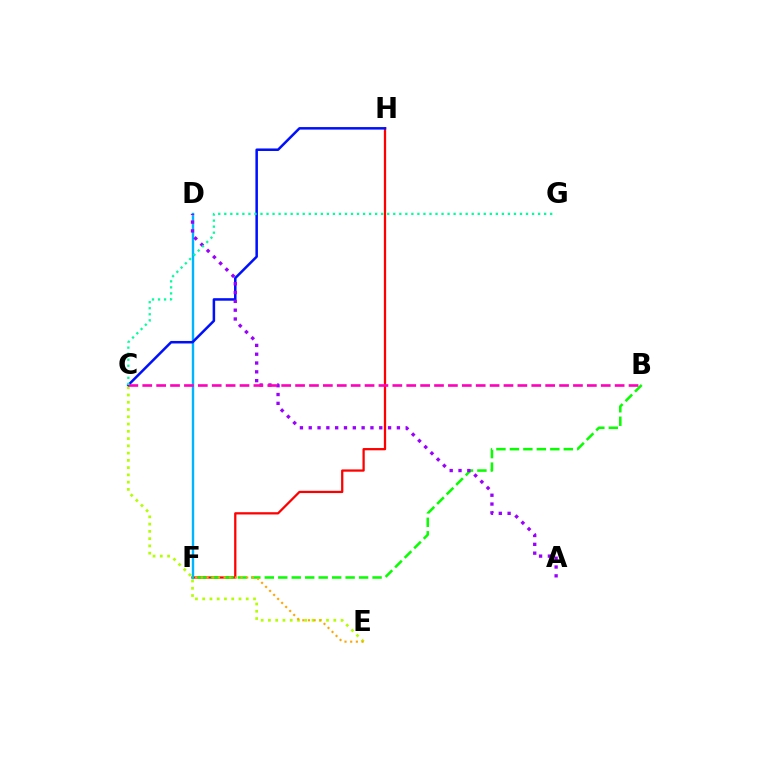{('C', 'E'): [{'color': '#b3ff00', 'line_style': 'dotted', 'thickness': 1.97}], ('F', 'H'): [{'color': '#ff0000', 'line_style': 'solid', 'thickness': 1.63}], ('D', 'F'): [{'color': '#00b5ff', 'line_style': 'solid', 'thickness': 1.74}], ('B', 'F'): [{'color': '#08ff00', 'line_style': 'dashed', 'thickness': 1.83}], ('C', 'H'): [{'color': '#0010ff', 'line_style': 'solid', 'thickness': 1.82}], ('A', 'D'): [{'color': '#9b00ff', 'line_style': 'dotted', 'thickness': 2.4}], ('E', 'F'): [{'color': '#ffa500', 'line_style': 'dotted', 'thickness': 1.54}], ('B', 'C'): [{'color': '#ff00bd', 'line_style': 'dashed', 'thickness': 1.89}], ('C', 'G'): [{'color': '#00ff9d', 'line_style': 'dotted', 'thickness': 1.64}]}